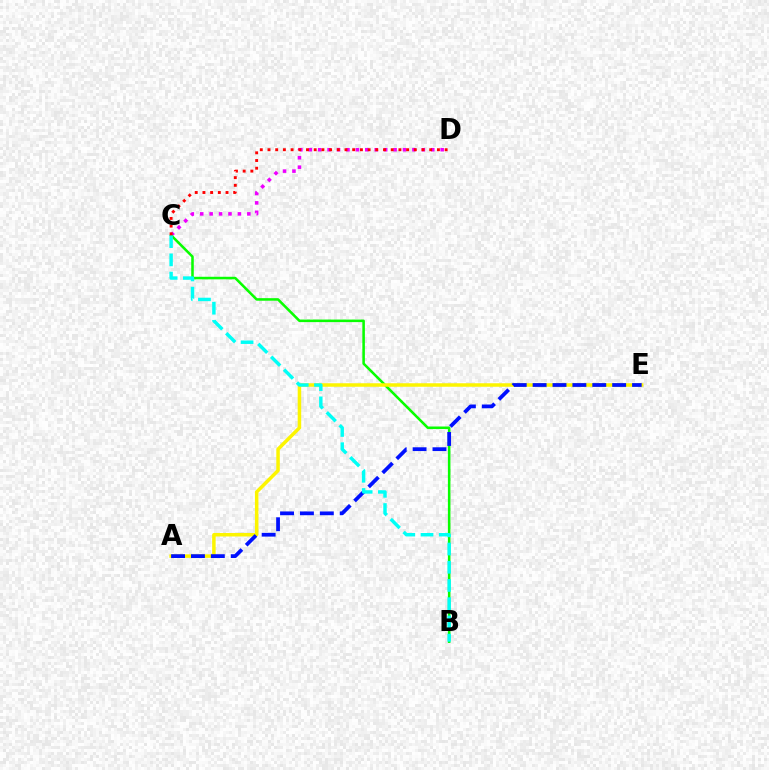{('C', 'D'): [{'color': '#ee00ff', 'line_style': 'dotted', 'thickness': 2.56}, {'color': '#ff0000', 'line_style': 'dotted', 'thickness': 2.09}], ('B', 'C'): [{'color': '#08ff00', 'line_style': 'solid', 'thickness': 1.84}, {'color': '#00fff6', 'line_style': 'dashed', 'thickness': 2.48}], ('A', 'E'): [{'color': '#fcf500', 'line_style': 'solid', 'thickness': 2.52}, {'color': '#0010ff', 'line_style': 'dashed', 'thickness': 2.7}]}